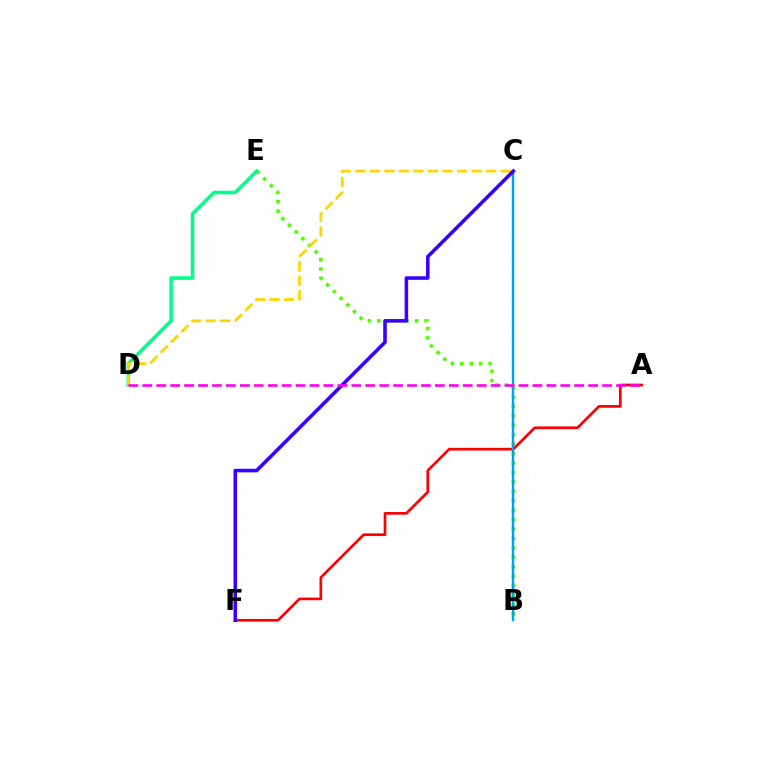{('B', 'E'): [{'color': '#4fff00', 'line_style': 'dotted', 'thickness': 2.56}], ('A', 'F'): [{'color': '#ff0000', 'line_style': 'solid', 'thickness': 1.93}], ('B', 'C'): [{'color': '#009eff', 'line_style': 'solid', 'thickness': 1.73}], ('D', 'E'): [{'color': '#00ff86', 'line_style': 'solid', 'thickness': 2.55}], ('C', 'D'): [{'color': '#ffd500', 'line_style': 'dashed', 'thickness': 1.98}], ('C', 'F'): [{'color': '#3700ff', 'line_style': 'solid', 'thickness': 2.57}], ('A', 'D'): [{'color': '#ff00ed', 'line_style': 'dashed', 'thickness': 1.89}]}